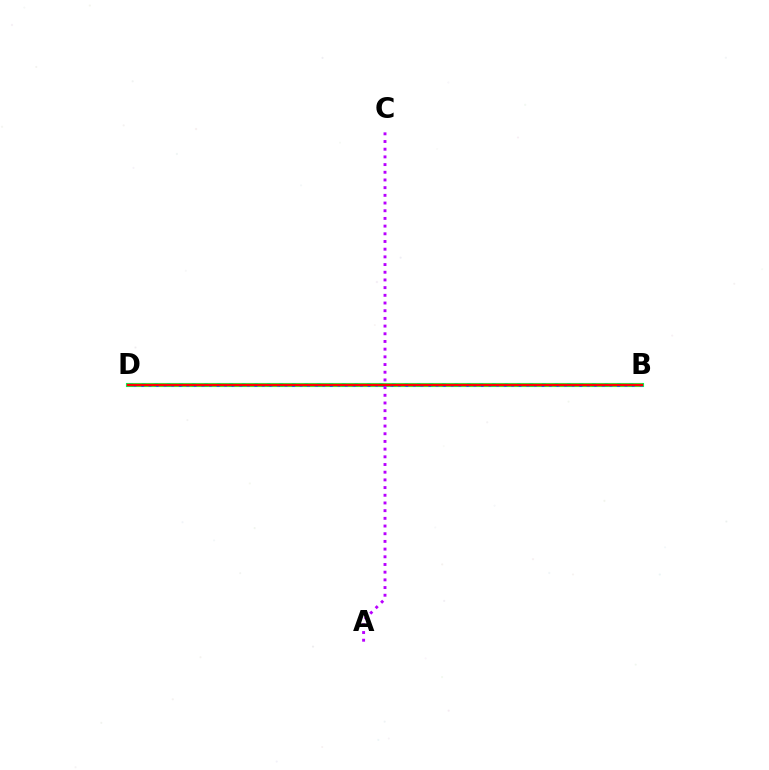{('B', 'D'): [{'color': '#00ff5c', 'line_style': 'solid', 'thickness': 2.96}, {'color': '#0074ff', 'line_style': 'dotted', 'thickness': 2.05}, {'color': '#d1ff00', 'line_style': 'dashed', 'thickness': 1.7}, {'color': '#ff0000', 'line_style': 'solid', 'thickness': 1.73}], ('A', 'C'): [{'color': '#b900ff', 'line_style': 'dotted', 'thickness': 2.09}]}